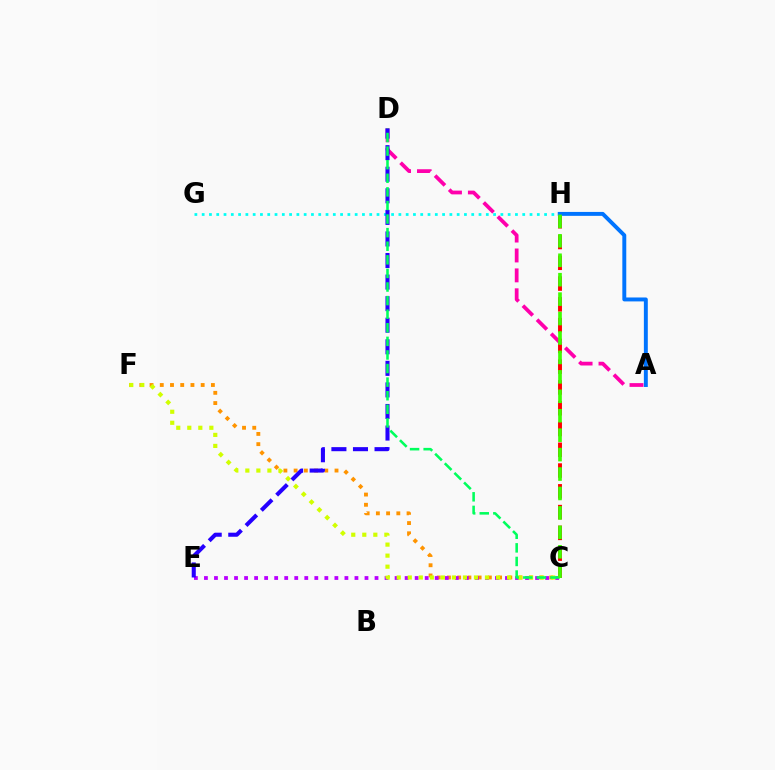{('C', 'F'): [{'color': '#ff9400', 'line_style': 'dotted', 'thickness': 2.78}, {'color': '#d1ff00', 'line_style': 'dotted', 'thickness': 3.0}], ('G', 'H'): [{'color': '#00fff6', 'line_style': 'dotted', 'thickness': 1.98}], ('C', 'H'): [{'color': '#ff0000', 'line_style': 'dashed', 'thickness': 2.82}, {'color': '#3dff00', 'line_style': 'dashed', 'thickness': 2.64}], ('C', 'E'): [{'color': '#b900ff', 'line_style': 'dotted', 'thickness': 2.73}], ('A', 'H'): [{'color': '#0074ff', 'line_style': 'solid', 'thickness': 2.83}], ('A', 'D'): [{'color': '#ff00ac', 'line_style': 'dashed', 'thickness': 2.7}], ('D', 'E'): [{'color': '#2500ff', 'line_style': 'dashed', 'thickness': 2.93}], ('C', 'D'): [{'color': '#00ff5c', 'line_style': 'dashed', 'thickness': 1.85}]}